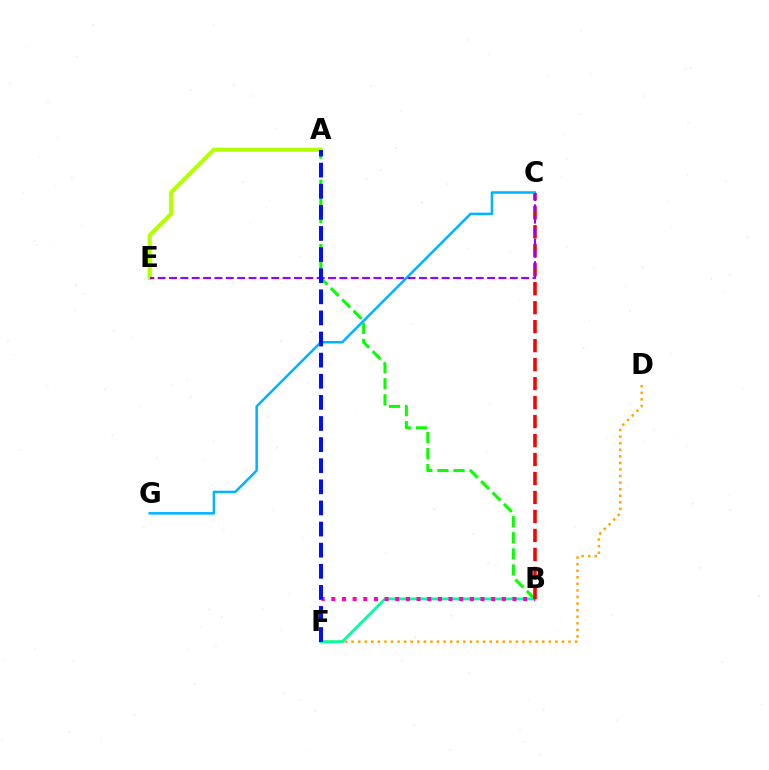{('A', 'B'): [{'color': '#08ff00', 'line_style': 'dashed', 'thickness': 2.18}], ('D', 'F'): [{'color': '#ffa500', 'line_style': 'dotted', 'thickness': 1.79}], ('B', 'F'): [{'color': '#00ff9d', 'line_style': 'solid', 'thickness': 2.02}, {'color': '#ff00bd', 'line_style': 'dotted', 'thickness': 2.9}], ('A', 'E'): [{'color': '#b3ff00', 'line_style': 'solid', 'thickness': 2.95}], ('B', 'C'): [{'color': '#ff0000', 'line_style': 'dashed', 'thickness': 2.58}], ('C', 'G'): [{'color': '#00b5ff', 'line_style': 'solid', 'thickness': 1.83}], ('C', 'E'): [{'color': '#9b00ff', 'line_style': 'dashed', 'thickness': 1.54}], ('A', 'F'): [{'color': '#0010ff', 'line_style': 'dashed', 'thickness': 2.87}]}